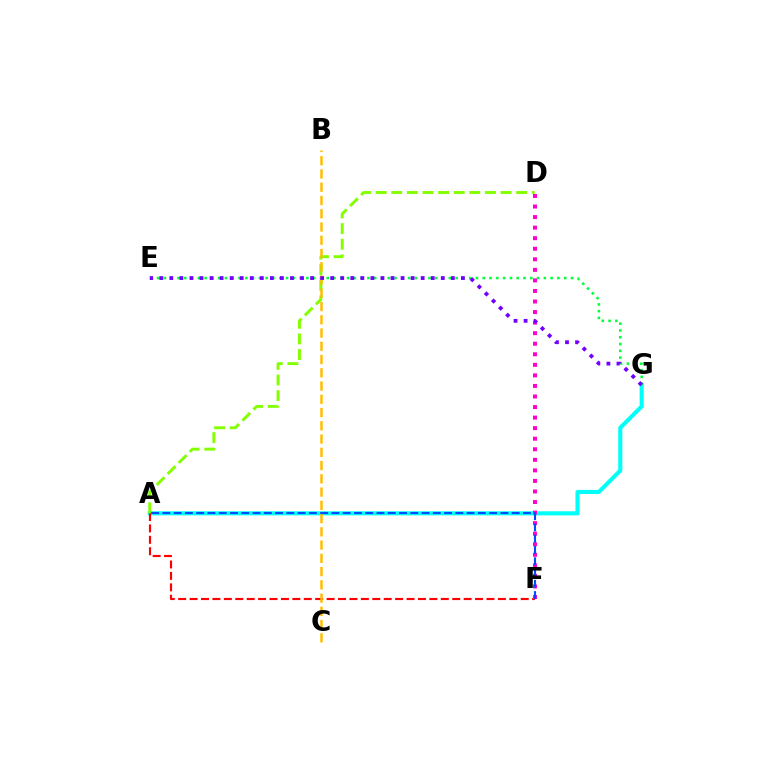{('A', 'G'): [{'color': '#00fff6', 'line_style': 'solid', 'thickness': 2.94}], ('A', 'F'): [{'color': '#ff0000', 'line_style': 'dashed', 'thickness': 1.55}, {'color': '#004bff', 'line_style': 'dashed', 'thickness': 1.53}], ('D', 'F'): [{'color': '#ff00cf', 'line_style': 'dotted', 'thickness': 2.87}], ('A', 'D'): [{'color': '#84ff00', 'line_style': 'dashed', 'thickness': 2.12}], ('E', 'G'): [{'color': '#00ff39', 'line_style': 'dotted', 'thickness': 1.84}, {'color': '#7200ff', 'line_style': 'dotted', 'thickness': 2.73}], ('B', 'C'): [{'color': '#ffbd00', 'line_style': 'dashed', 'thickness': 1.8}]}